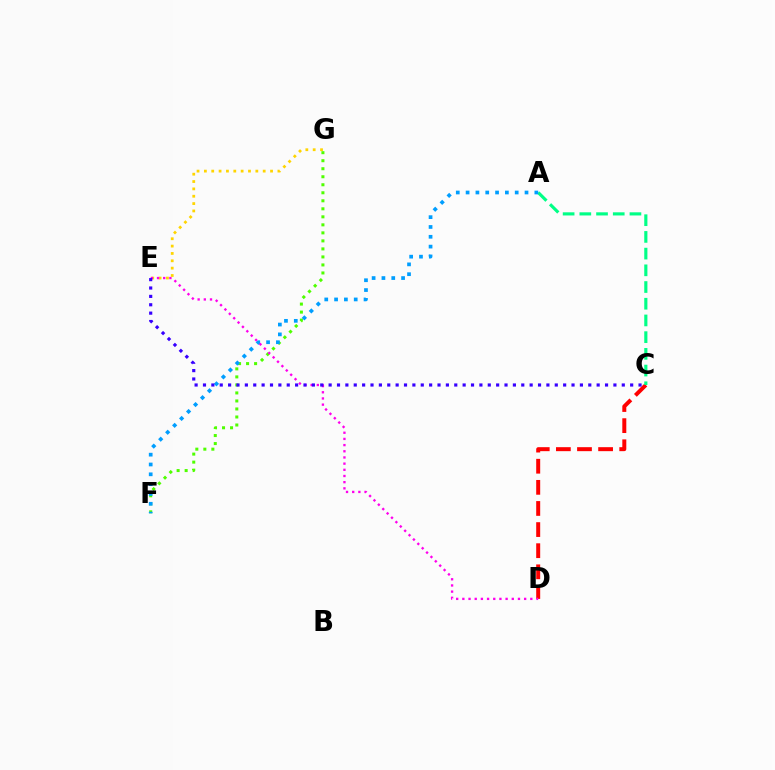{('E', 'G'): [{'color': '#ffd500', 'line_style': 'dotted', 'thickness': 2.0}], ('C', 'D'): [{'color': '#ff0000', 'line_style': 'dashed', 'thickness': 2.87}], ('F', 'G'): [{'color': '#4fff00', 'line_style': 'dotted', 'thickness': 2.18}], ('A', 'C'): [{'color': '#00ff86', 'line_style': 'dashed', 'thickness': 2.27}], ('A', 'F'): [{'color': '#009eff', 'line_style': 'dotted', 'thickness': 2.67}], ('D', 'E'): [{'color': '#ff00ed', 'line_style': 'dotted', 'thickness': 1.68}], ('C', 'E'): [{'color': '#3700ff', 'line_style': 'dotted', 'thickness': 2.28}]}